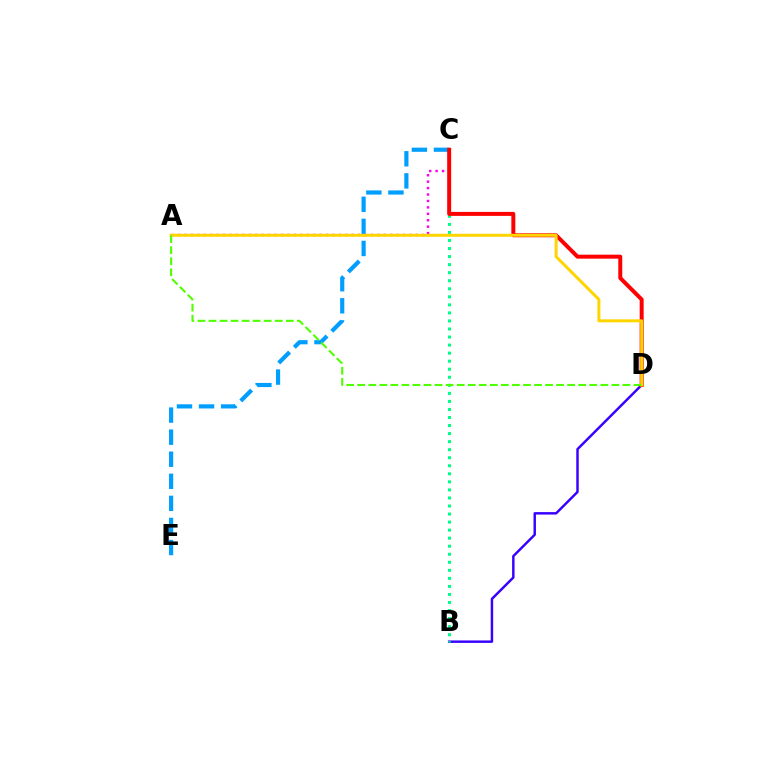{('A', 'C'): [{'color': '#ff00ed', 'line_style': 'dotted', 'thickness': 1.75}], ('B', 'D'): [{'color': '#3700ff', 'line_style': 'solid', 'thickness': 1.77}], ('B', 'C'): [{'color': '#00ff86', 'line_style': 'dotted', 'thickness': 2.19}], ('C', 'E'): [{'color': '#009eff', 'line_style': 'dashed', 'thickness': 3.0}], ('C', 'D'): [{'color': '#ff0000', 'line_style': 'solid', 'thickness': 2.86}], ('A', 'D'): [{'color': '#ffd500', 'line_style': 'solid', 'thickness': 2.15}, {'color': '#4fff00', 'line_style': 'dashed', 'thickness': 1.5}]}